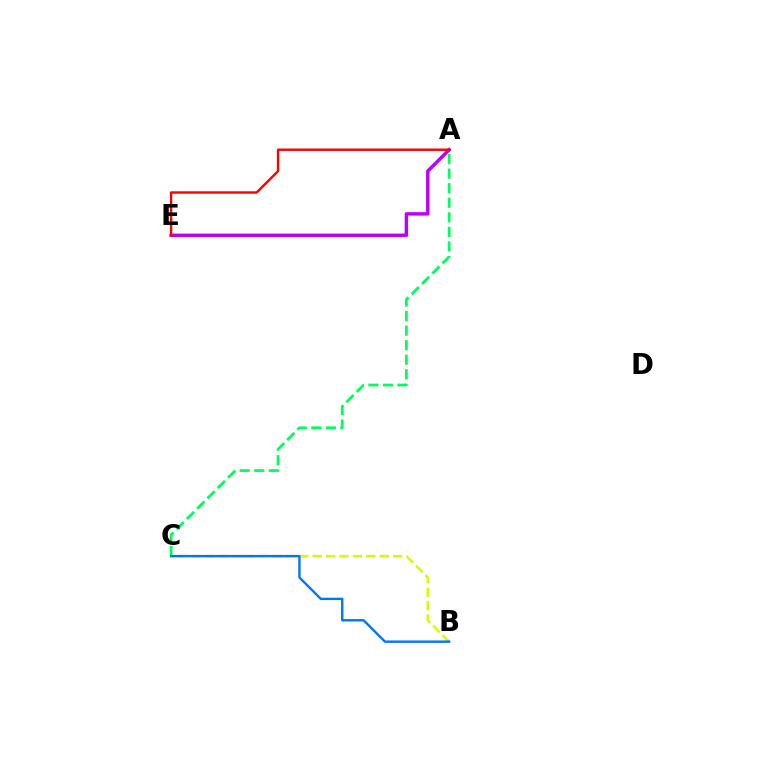{('B', 'C'): [{'color': '#d1ff00', 'line_style': 'dashed', 'thickness': 1.82}, {'color': '#0074ff', 'line_style': 'solid', 'thickness': 1.71}], ('A', 'C'): [{'color': '#00ff5c', 'line_style': 'dashed', 'thickness': 1.98}], ('A', 'E'): [{'color': '#b900ff', 'line_style': 'solid', 'thickness': 2.46}, {'color': '#ff0000', 'line_style': 'solid', 'thickness': 1.74}]}